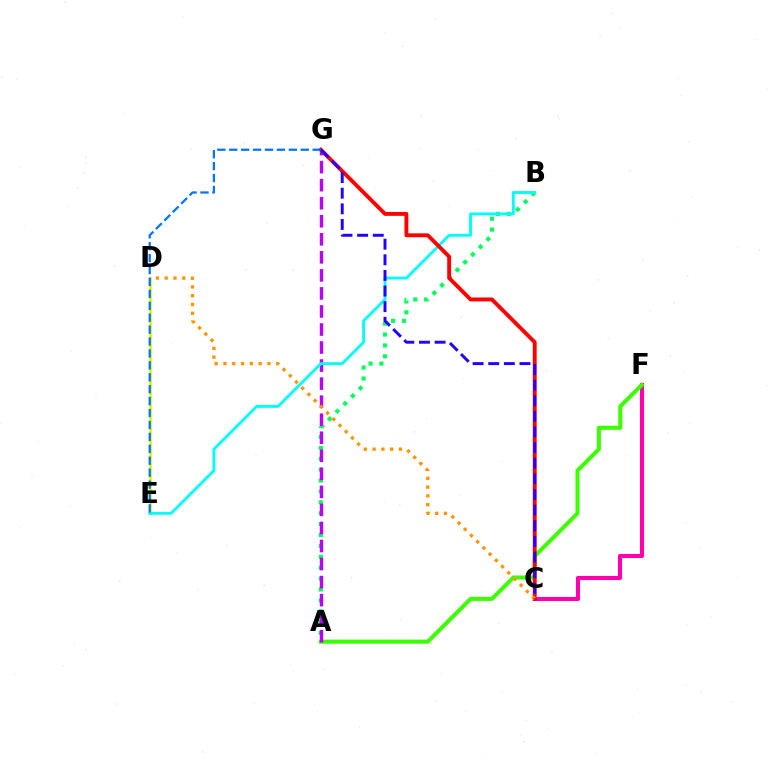{('C', 'F'): [{'color': '#ff00ac', 'line_style': 'solid', 'thickness': 2.94}], ('D', 'E'): [{'color': '#d1ff00', 'line_style': 'solid', 'thickness': 1.89}], ('A', 'F'): [{'color': '#3dff00', 'line_style': 'solid', 'thickness': 2.92}], ('A', 'B'): [{'color': '#00ff5c', 'line_style': 'dotted', 'thickness': 2.96}], ('A', 'G'): [{'color': '#b900ff', 'line_style': 'dashed', 'thickness': 2.45}], ('B', 'E'): [{'color': '#00fff6', 'line_style': 'solid', 'thickness': 2.06}], ('C', 'G'): [{'color': '#ff0000', 'line_style': 'solid', 'thickness': 2.79}, {'color': '#2500ff', 'line_style': 'dashed', 'thickness': 2.12}], ('C', 'D'): [{'color': '#ff9400', 'line_style': 'dotted', 'thickness': 2.39}], ('E', 'G'): [{'color': '#0074ff', 'line_style': 'dashed', 'thickness': 1.62}]}